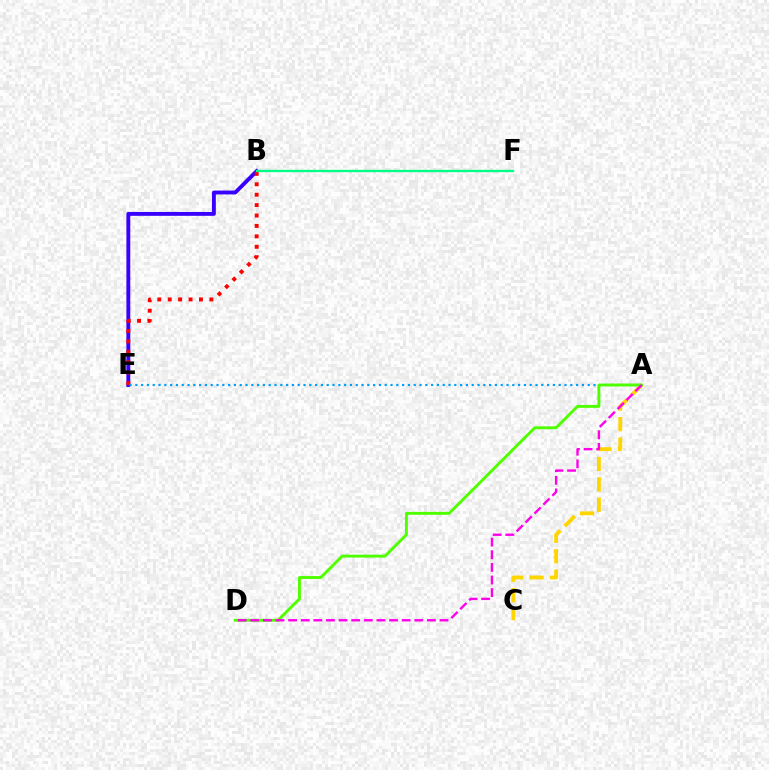{('A', 'C'): [{'color': '#ffd500', 'line_style': 'dashed', 'thickness': 2.77}], ('B', 'E'): [{'color': '#3700ff', 'line_style': 'solid', 'thickness': 2.79}, {'color': '#ff0000', 'line_style': 'dotted', 'thickness': 2.83}], ('B', 'F'): [{'color': '#00ff86', 'line_style': 'solid', 'thickness': 1.68}], ('A', 'E'): [{'color': '#009eff', 'line_style': 'dotted', 'thickness': 1.58}], ('A', 'D'): [{'color': '#4fff00', 'line_style': 'solid', 'thickness': 2.1}, {'color': '#ff00ed', 'line_style': 'dashed', 'thickness': 1.71}]}